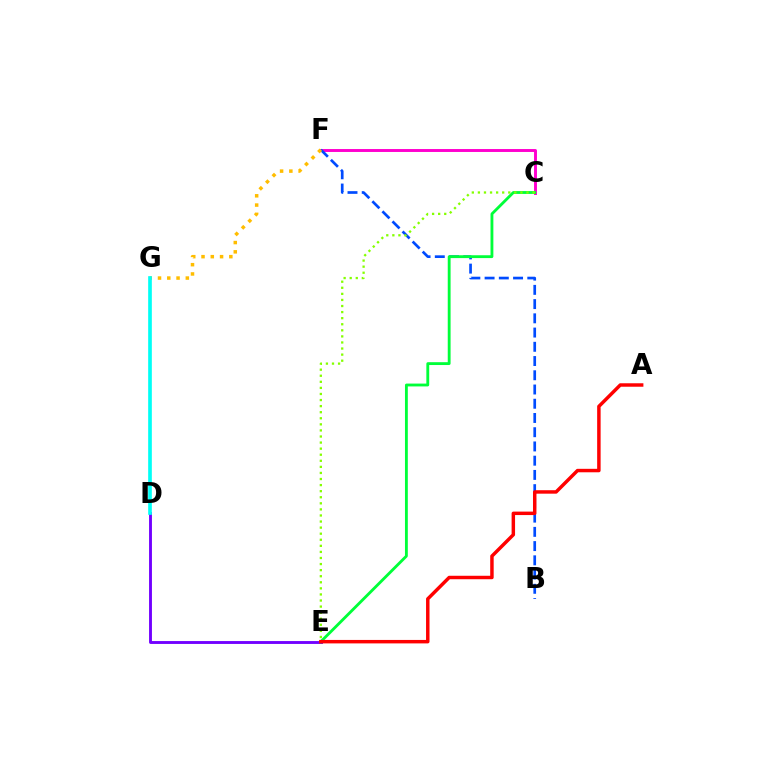{('C', 'F'): [{'color': '#ff00cf', 'line_style': 'solid', 'thickness': 2.11}], ('B', 'F'): [{'color': '#004bff', 'line_style': 'dashed', 'thickness': 1.93}], ('D', 'E'): [{'color': '#7200ff', 'line_style': 'solid', 'thickness': 2.07}], ('C', 'E'): [{'color': '#00ff39', 'line_style': 'solid', 'thickness': 2.04}, {'color': '#84ff00', 'line_style': 'dotted', 'thickness': 1.65}], ('F', 'G'): [{'color': '#ffbd00', 'line_style': 'dotted', 'thickness': 2.52}], ('D', 'G'): [{'color': '#00fff6', 'line_style': 'solid', 'thickness': 2.64}], ('A', 'E'): [{'color': '#ff0000', 'line_style': 'solid', 'thickness': 2.49}]}